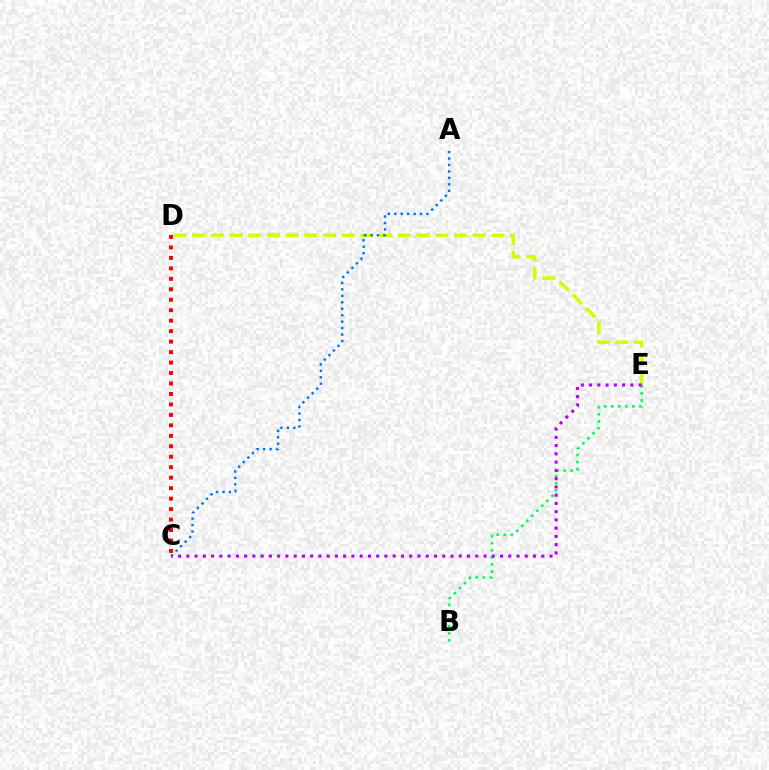{('D', 'E'): [{'color': '#d1ff00', 'line_style': 'dashed', 'thickness': 2.54}], ('B', 'E'): [{'color': '#00ff5c', 'line_style': 'dotted', 'thickness': 1.92}], ('C', 'E'): [{'color': '#b900ff', 'line_style': 'dotted', 'thickness': 2.24}], ('A', 'C'): [{'color': '#0074ff', 'line_style': 'dotted', 'thickness': 1.75}], ('C', 'D'): [{'color': '#ff0000', 'line_style': 'dotted', 'thickness': 2.84}]}